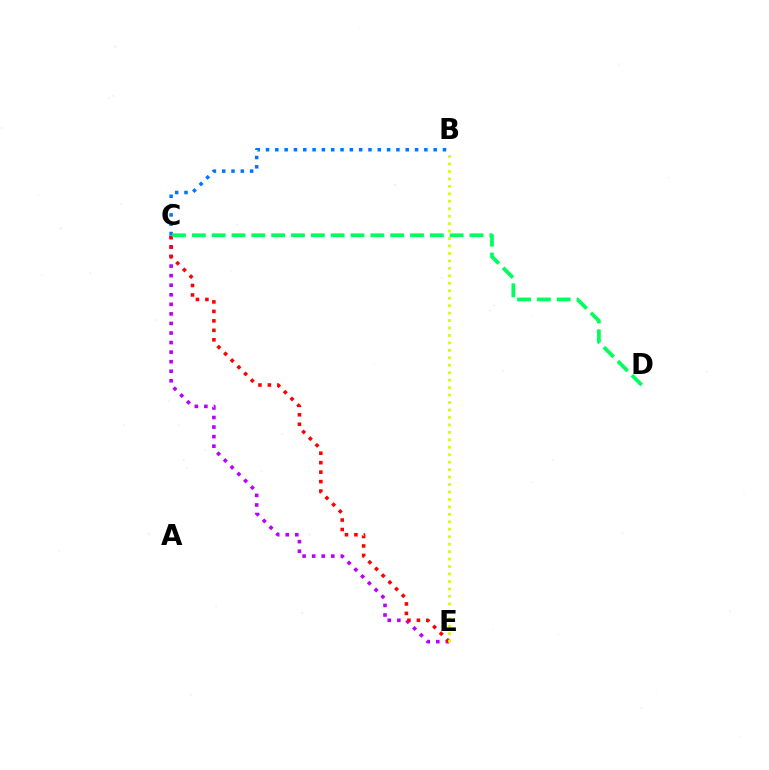{('C', 'E'): [{'color': '#b900ff', 'line_style': 'dotted', 'thickness': 2.6}, {'color': '#ff0000', 'line_style': 'dotted', 'thickness': 2.57}], ('B', 'C'): [{'color': '#0074ff', 'line_style': 'dotted', 'thickness': 2.53}], ('B', 'E'): [{'color': '#d1ff00', 'line_style': 'dotted', 'thickness': 2.03}], ('C', 'D'): [{'color': '#00ff5c', 'line_style': 'dashed', 'thickness': 2.69}]}